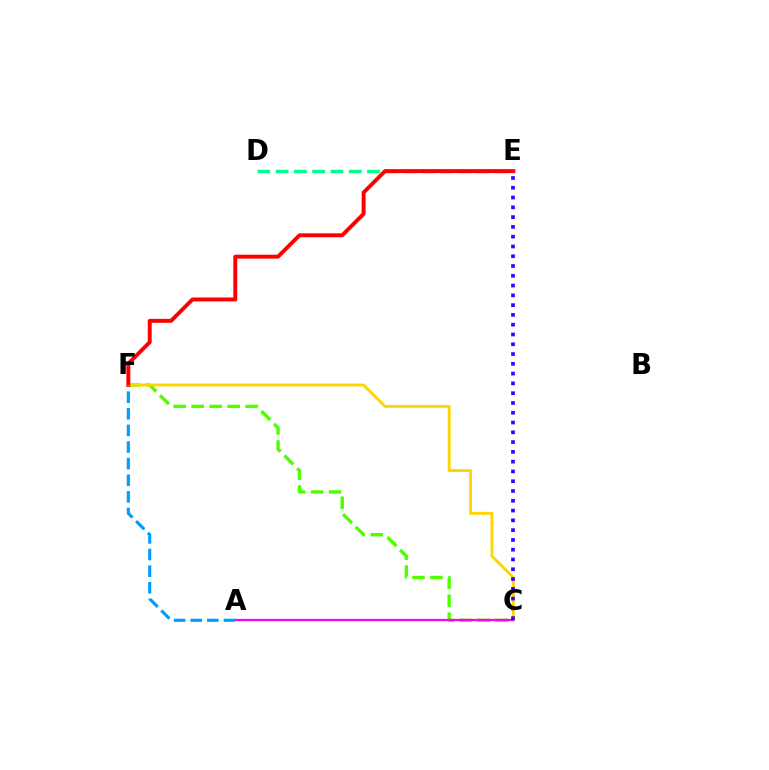{('C', 'F'): [{'color': '#4fff00', 'line_style': 'dashed', 'thickness': 2.44}, {'color': '#ffd500', 'line_style': 'solid', 'thickness': 2.07}], ('D', 'E'): [{'color': '#00ff86', 'line_style': 'dashed', 'thickness': 2.48}], ('A', 'C'): [{'color': '#ff00ed', 'line_style': 'solid', 'thickness': 1.62}], ('E', 'F'): [{'color': '#ff0000', 'line_style': 'solid', 'thickness': 2.83}], ('A', 'F'): [{'color': '#009eff', 'line_style': 'dashed', 'thickness': 2.26}], ('C', 'E'): [{'color': '#3700ff', 'line_style': 'dotted', 'thickness': 2.66}]}